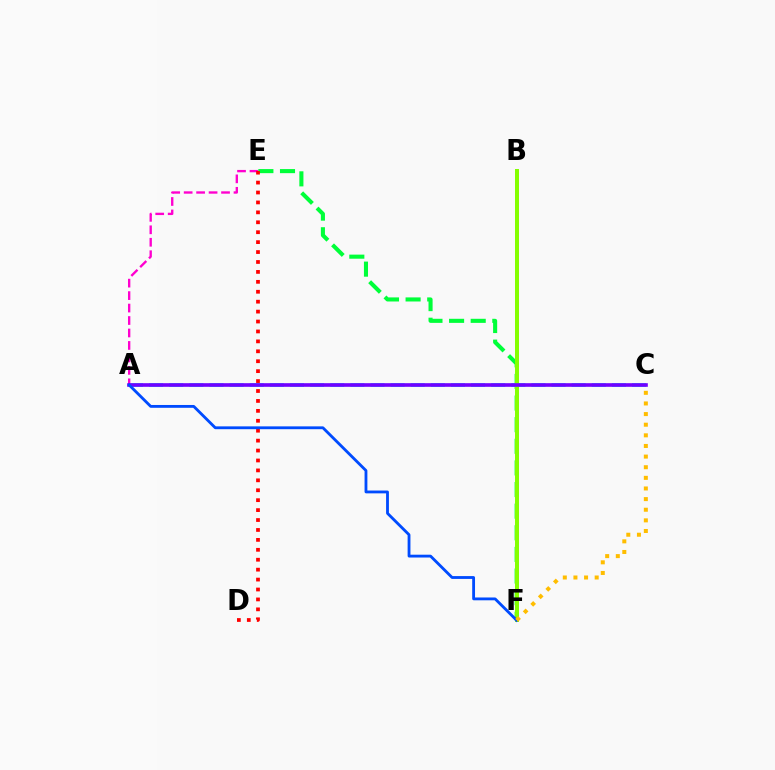{('A', 'C'): [{'color': '#00fff6', 'line_style': 'dashed', 'thickness': 2.73}, {'color': '#7200ff', 'line_style': 'solid', 'thickness': 2.62}], ('A', 'E'): [{'color': '#ff00cf', 'line_style': 'dashed', 'thickness': 1.69}], ('E', 'F'): [{'color': '#00ff39', 'line_style': 'dashed', 'thickness': 2.94}], ('D', 'E'): [{'color': '#ff0000', 'line_style': 'dotted', 'thickness': 2.7}], ('B', 'F'): [{'color': '#84ff00', 'line_style': 'solid', 'thickness': 2.87}], ('A', 'F'): [{'color': '#004bff', 'line_style': 'solid', 'thickness': 2.03}], ('C', 'F'): [{'color': '#ffbd00', 'line_style': 'dotted', 'thickness': 2.89}]}